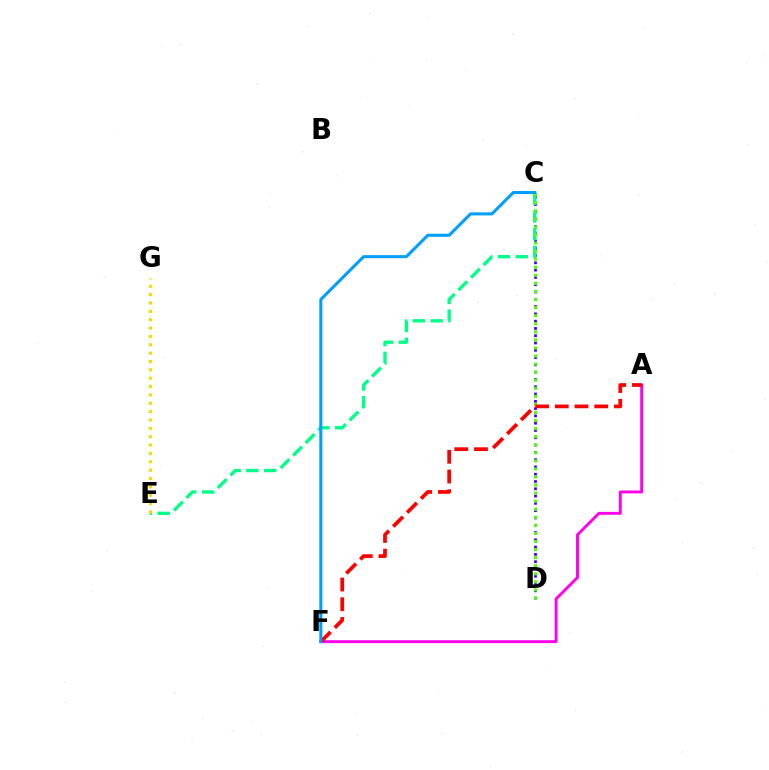{('C', 'D'): [{'color': '#3700ff', 'line_style': 'dotted', 'thickness': 1.98}, {'color': '#4fff00', 'line_style': 'dotted', 'thickness': 2.19}], ('C', 'E'): [{'color': '#00ff86', 'line_style': 'dashed', 'thickness': 2.41}], ('E', 'G'): [{'color': '#ffd500', 'line_style': 'dotted', 'thickness': 2.27}], ('A', 'F'): [{'color': '#ff00ed', 'line_style': 'solid', 'thickness': 2.1}, {'color': '#ff0000', 'line_style': 'dashed', 'thickness': 2.68}], ('C', 'F'): [{'color': '#009eff', 'line_style': 'solid', 'thickness': 2.19}]}